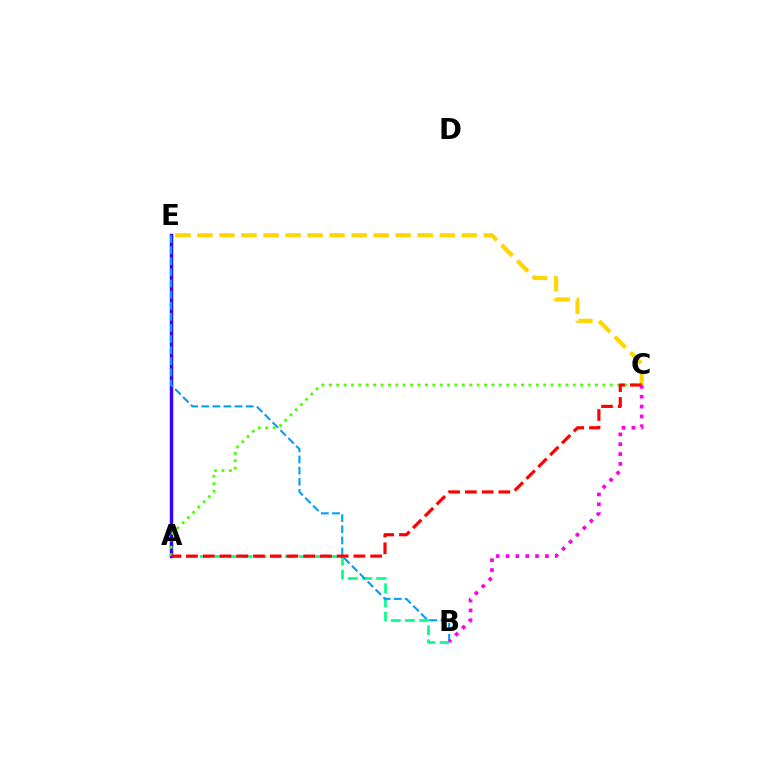{('A', 'B'): [{'color': '#00ff86', 'line_style': 'dashed', 'thickness': 1.92}], ('A', 'E'): [{'color': '#3700ff', 'line_style': 'solid', 'thickness': 2.49}], ('B', 'E'): [{'color': '#009eff', 'line_style': 'dashed', 'thickness': 1.51}], ('C', 'E'): [{'color': '#ffd500', 'line_style': 'dashed', 'thickness': 2.99}], ('A', 'C'): [{'color': '#4fff00', 'line_style': 'dotted', 'thickness': 2.01}, {'color': '#ff0000', 'line_style': 'dashed', 'thickness': 2.27}], ('B', 'C'): [{'color': '#ff00ed', 'line_style': 'dotted', 'thickness': 2.67}]}